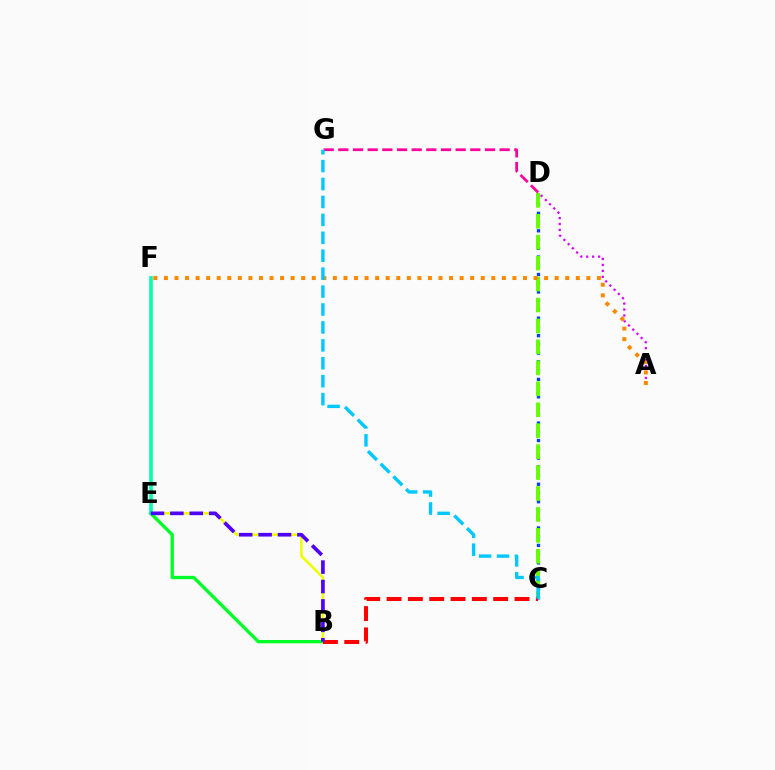{('B', 'E'): [{'color': '#eeff00', 'line_style': 'solid', 'thickness': 1.87}, {'color': '#00ff27', 'line_style': 'solid', 'thickness': 2.4}, {'color': '#4f00ff', 'line_style': 'dashed', 'thickness': 2.64}], ('C', 'D'): [{'color': '#003fff', 'line_style': 'dotted', 'thickness': 2.37}, {'color': '#66ff00', 'line_style': 'dashed', 'thickness': 2.84}], ('A', 'D'): [{'color': '#d600ff', 'line_style': 'dotted', 'thickness': 1.62}], ('D', 'G'): [{'color': '#ff00a0', 'line_style': 'dashed', 'thickness': 1.99}], ('B', 'C'): [{'color': '#ff0000', 'line_style': 'dashed', 'thickness': 2.9}], ('A', 'F'): [{'color': '#ff8800', 'line_style': 'dotted', 'thickness': 2.87}], ('E', 'F'): [{'color': '#00ffaf', 'line_style': 'solid', 'thickness': 2.6}], ('C', 'G'): [{'color': '#00c7ff', 'line_style': 'dashed', 'thickness': 2.44}]}